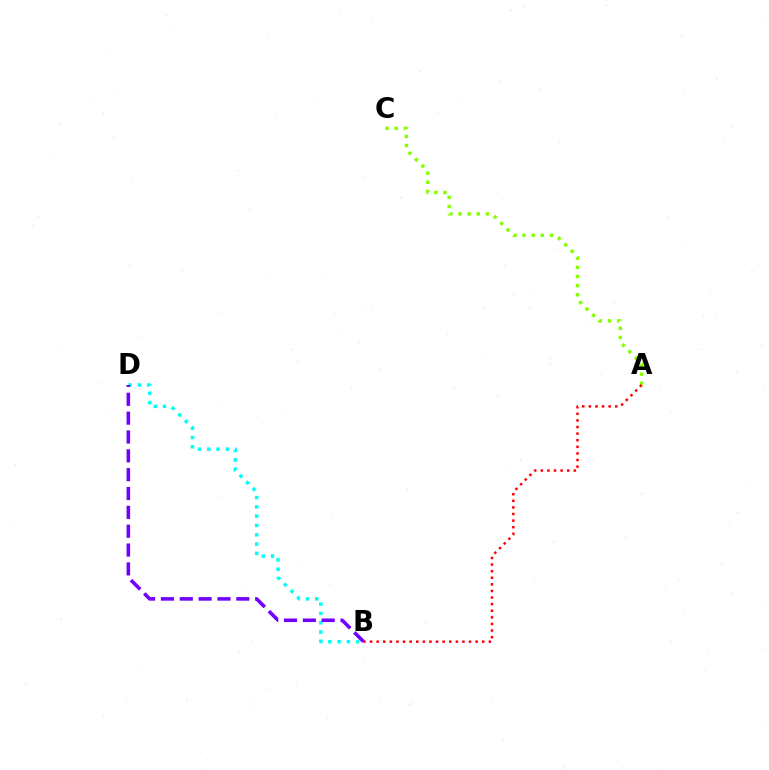{('A', 'C'): [{'color': '#84ff00', 'line_style': 'dotted', 'thickness': 2.48}], ('B', 'D'): [{'color': '#00fff6', 'line_style': 'dotted', 'thickness': 2.53}, {'color': '#7200ff', 'line_style': 'dashed', 'thickness': 2.56}], ('A', 'B'): [{'color': '#ff0000', 'line_style': 'dotted', 'thickness': 1.79}]}